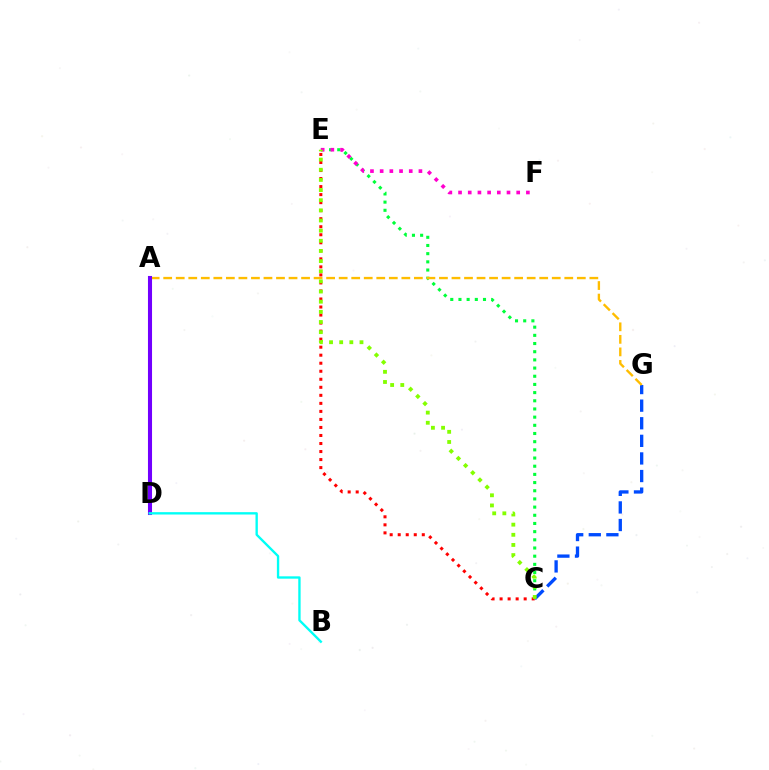{('C', 'E'): [{'color': '#00ff39', 'line_style': 'dotted', 'thickness': 2.22}, {'color': '#ff0000', 'line_style': 'dotted', 'thickness': 2.18}, {'color': '#84ff00', 'line_style': 'dotted', 'thickness': 2.76}], ('C', 'G'): [{'color': '#004bff', 'line_style': 'dashed', 'thickness': 2.39}], ('A', 'G'): [{'color': '#ffbd00', 'line_style': 'dashed', 'thickness': 1.7}], ('A', 'D'): [{'color': '#7200ff', 'line_style': 'solid', 'thickness': 2.93}], ('E', 'F'): [{'color': '#ff00cf', 'line_style': 'dotted', 'thickness': 2.63}], ('B', 'D'): [{'color': '#00fff6', 'line_style': 'solid', 'thickness': 1.7}]}